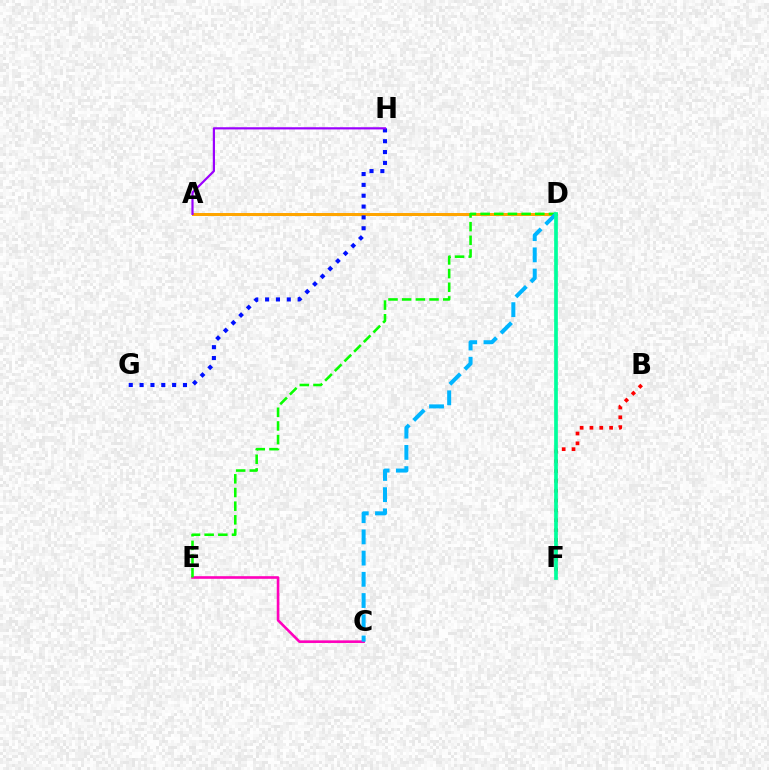{('A', 'D'): [{'color': '#ffa500', 'line_style': 'solid', 'thickness': 2.15}], ('D', 'F'): [{'color': '#b3ff00', 'line_style': 'dashed', 'thickness': 1.55}, {'color': '#00ff9d', 'line_style': 'solid', 'thickness': 2.66}], ('C', 'E'): [{'color': '#ff00bd', 'line_style': 'solid', 'thickness': 1.88}], ('D', 'E'): [{'color': '#08ff00', 'line_style': 'dashed', 'thickness': 1.86}], ('C', 'D'): [{'color': '#00b5ff', 'line_style': 'dashed', 'thickness': 2.88}], ('B', 'F'): [{'color': '#ff0000', 'line_style': 'dotted', 'thickness': 2.67}], ('G', 'H'): [{'color': '#0010ff', 'line_style': 'dotted', 'thickness': 2.95}], ('A', 'H'): [{'color': '#9b00ff', 'line_style': 'solid', 'thickness': 1.58}]}